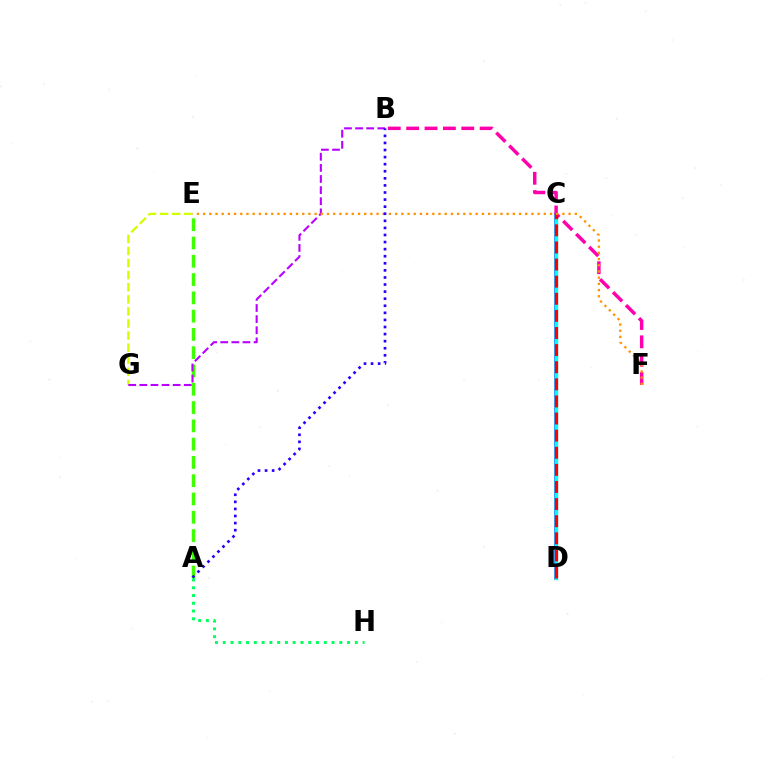{('C', 'D'): [{'color': '#0074ff', 'line_style': 'solid', 'thickness': 2.57}, {'color': '#00fff6', 'line_style': 'solid', 'thickness': 2.43}, {'color': '#ff0000', 'line_style': 'dashed', 'thickness': 2.32}], ('A', 'E'): [{'color': '#3dff00', 'line_style': 'dashed', 'thickness': 2.48}], ('A', 'H'): [{'color': '#00ff5c', 'line_style': 'dotted', 'thickness': 2.11}], ('E', 'G'): [{'color': '#d1ff00', 'line_style': 'dashed', 'thickness': 1.64}], ('B', 'F'): [{'color': '#ff00ac', 'line_style': 'dashed', 'thickness': 2.5}], ('B', 'G'): [{'color': '#b900ff', 'line_style': 'dashed', 'thickness': 1.51}], ('E', 'F'): [{'color': '#ff9400', 'line_style': 'dotted', 'thickness': 1.68}], ('A', 'B'): [{'color': '#2500ff', 'line_style': 'dotted', 'thickness': 1.92}]}